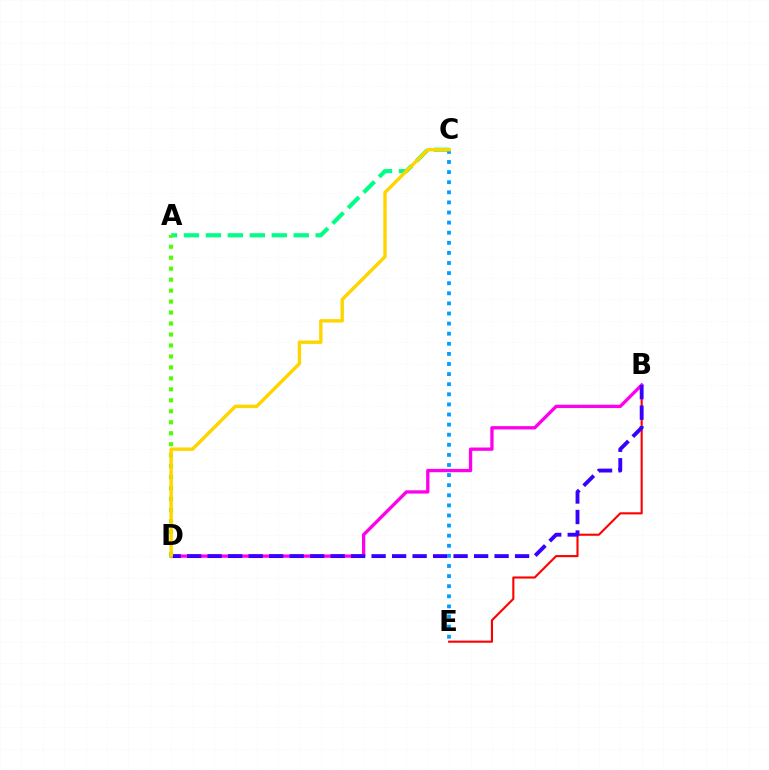{('A', 'C'): [{'color': '#00ff86', 'line_style': 'dashed', 'thickness': 2.98}], ('B', 'E'): [{'color': '#ff0000', 'line_style': 'solid', 'thickness': 1.52}], ('B', 'D'): [{'color': '#ff00ed', 'line_style': 'solid', 'thickness': 2.38}, {'color': '#3700ff', 'line_style': 'dashed', 'thickness': 2.78}], ('A', 'D'): [{'color': '#4fff00', 'line_style': 'dotted', 'thickness': 2.98}], ('C', 'E'): [{'color': '#009eff', 'line_style': 'dotted', 'thickness': 2.74}], ('C', 'D'): [{'color': '#ffd500', 'line_style': 'solid', 'thickness': 2.45}]}